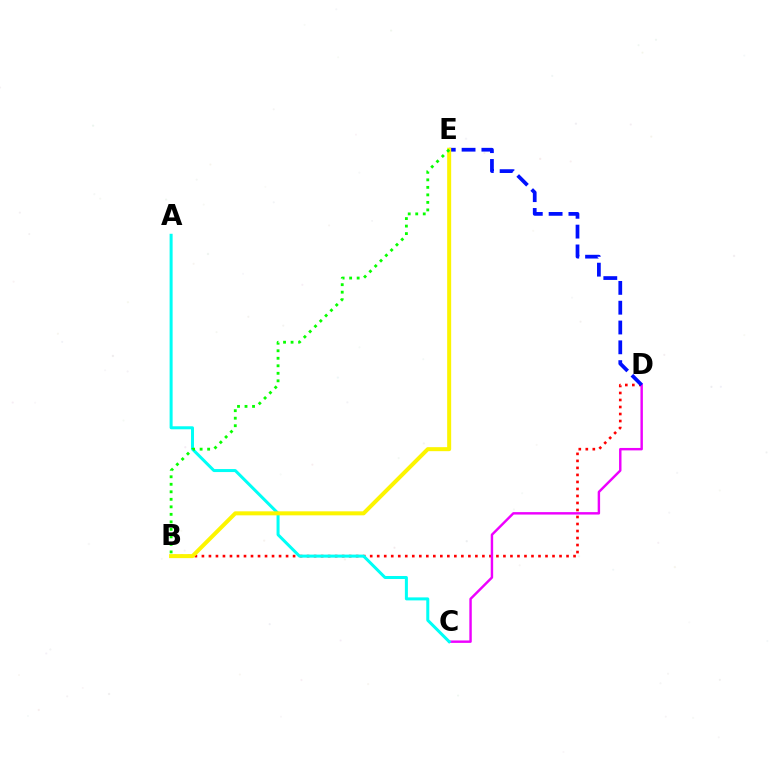{('B', 'D'): [{'color': '#ff0000', 'line_style': 'dotted', 'thickness': 1.91}], ('C', 'D'): [{'color': '#ee00ff', 'line_style': 'solid', 'thickness': 1.75}], ('D', 'E'): [{'color': '#0010ff', 'line_style': 'dashed', 'thickness': 2.69}], ('A', 'C'): [{'color': '#00fff6', 'line_style': 'solid', 'thickness': 2.17}], ('B', 'E'): [{'color': '#fcf500', 'line_style': 'solid', 'thickness': 2.88}, {'color': '#08ff00', 'line_style': 'dotted', 'thickness': 2.04}]}